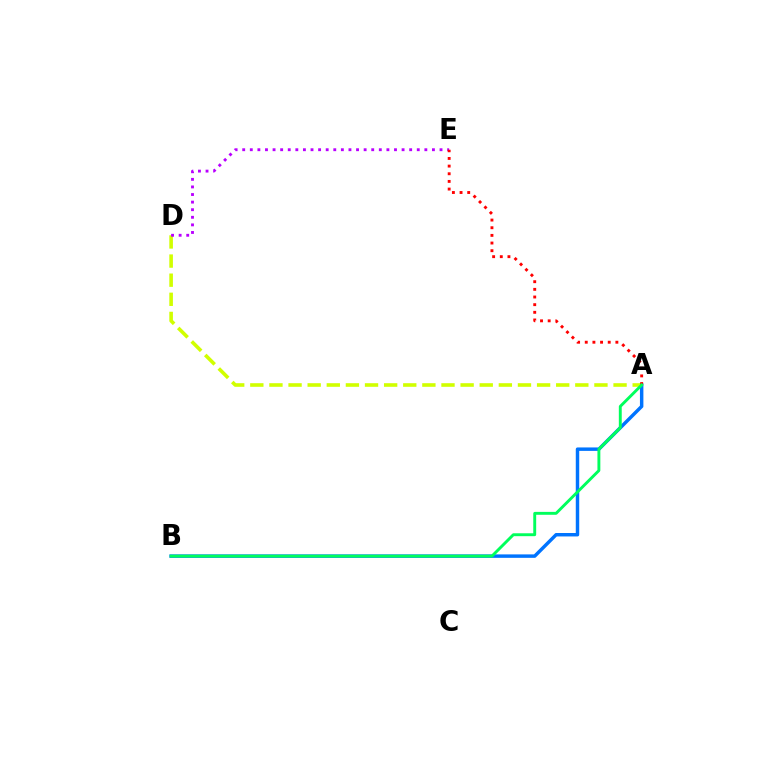{('A', 'B'): [{'color': '#0074ff', 'line_style': 'solid', 'thickness': 2.48}, {'color': '#00ff5c', 'line_style': 'solid', 'thickness': 2.09}], ('A', 'D'): [{'color': '#d1ff00', 'line_style': 'dashed', 'thickness': 2.6}], ('D', 'E'): [{'color': '#b900ff', 'line_style': 'dotted', 'thickness': 2.06}], ('A', 'E'): [{'color': '#ff0000', 'line_style': 'dotted', 'thickness': 2.08}]}